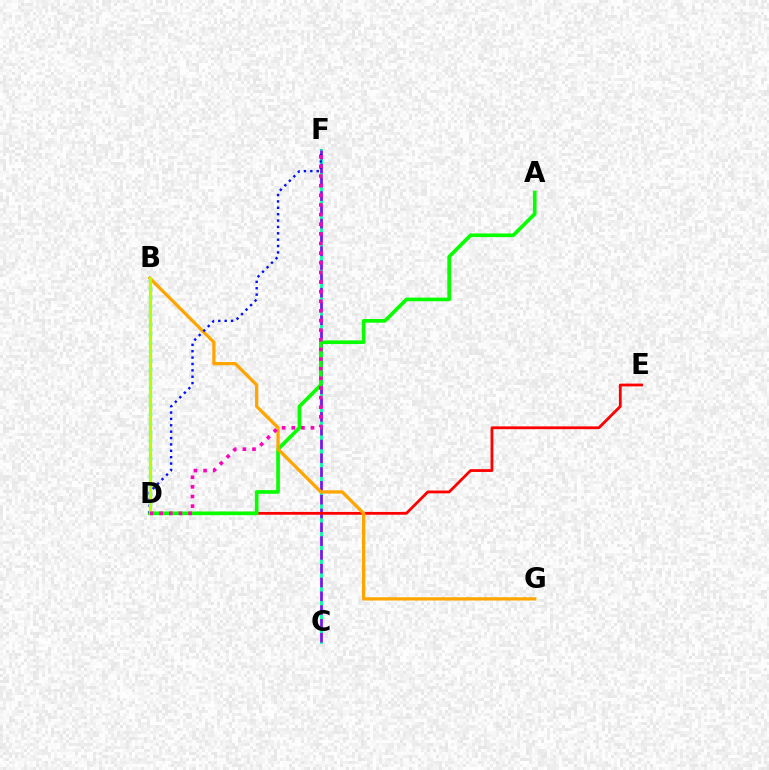{('C', 'F'): [{'color': '#00ff9d', 'line_style': 'solid', 'thickness': 2.02}, {'color': '#9b00ff', 'line_style': 'dashed', 'thickness': 1.87}], ('B', 'D'): [{'color': '#00b5ff', 'line_style': 'dotted', 'thickness': 2.43}, {'color': '#b3ff00', 'line_style': 'solid', 'thickness': 2.25}], ('D', 'E'): [{'color': '#ff0000', 'line_style': 'solid', 'thickness': 2.01}], ('A', 'D'): [{'color': '#08ff00', 'line_style': 'solid', 'thickness': 2.64}], ('B', 'G'): [{'color': '#ffa500', 'line_style': 'solid', 'thickness': 2.36}], ('D', 'F'): [{'color': '#0010ff', 'line_style': 'dotted', 'thickness': 1.73}, {'color': '#ff00bd', 'line_style': 'dotted', 'thickness': 2.62}]}